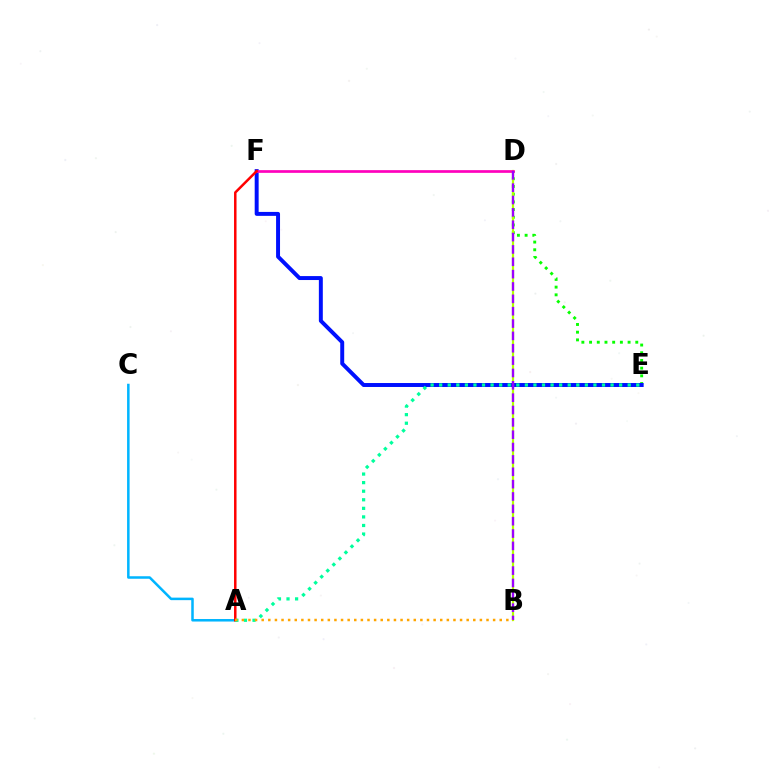{('D', 'E'): [{'color': '#08ff00', 'line_style': 'dotted', 'thickness': 2.09}], ('E', 'F'): [{'color': '#0010ff', 'line_style': 'solid', 'thickness': 2.84}], ('B', 'D'): [{'color': '#b3ff00', 'line_style': 'solid', 'thickness': 1.59}, {'color': '#9b00ff', 'line_style': 'dashed', 'thickness': 1.68}], ('D', 'F'): [{'color': '#ff00bd', 'line_style': 'solid', 'thickness': 1.94}], ('A', 'C'): [{'color': '#00b5ff', 'line_style': 'solid', 'thickness': 1.81}], ('A', 'F'): [{'color': '#ff0000', 'line_style': 'solid', 'thickness': 1.8}], ('A', 'E'): [{'color': '#00ff9d', 'line_style': 'dotted', 'thickness': 2.33}], ('A', 'B'): [{'color': '#ffa500', 'line_style': 'dotted', 'thickness': 1.8}]}